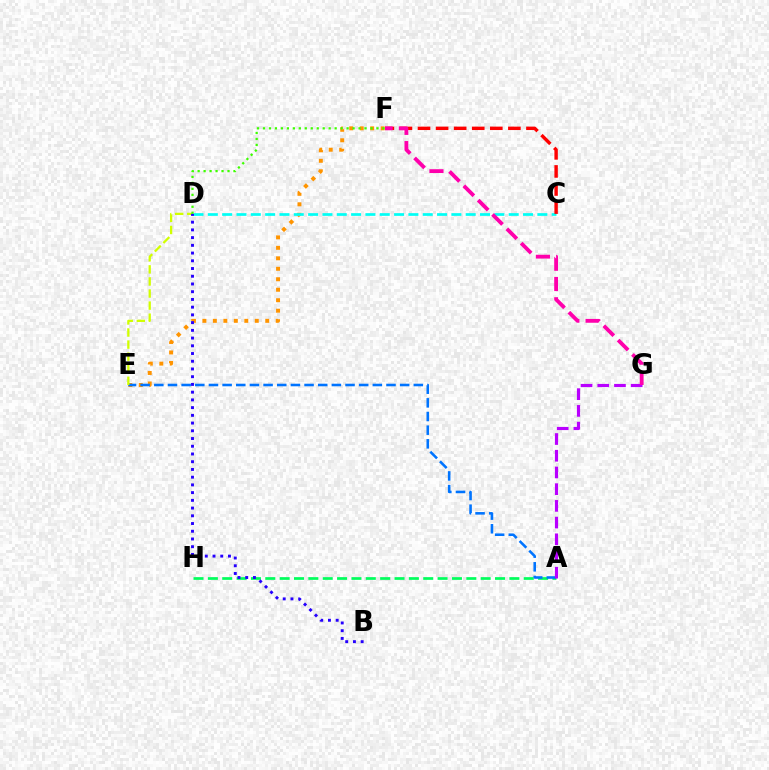{('E', 'F'): [{'color': '#ff9400', 'line_style': 'dotted', 'thickness': 2.85}], ('C', 'D'): [{'color': '#00fff6', 'line_style': 'dashed', 'thickness': 1.95}], ('A', 'H'): [{'color': '#00ff5c', 'line_style': 'dashed', 'thickness': 1.95}], ('A', 'E'): [{'color': '#0074ff', 'line_style': 'dashed', 'thickness': 1.86}], ('D', 'E'): [{'color': '#d1ff00', 'line_style': 'dashed', 'thickness': 1.64}], ('C', 'F'): [{'color': '#ff0000', 'line_style': 'dashed', 'thickness': 2.46}], ('D', 'F'): [{'color': '#3dff00', 'line_style': 'dotted', 'thickness': 1.62}], ('B', 'D'): [{'color': '#2500ff', 'line_style': 'dotted', 'thickness': 2.1}], ('A', 'G'): [{'color': '#b900ff', 'line_style': 'dashed', 'thickness': 2.27}], ('F', 'G'): [{'color': '#ff00ac', 'line_style': 'dashed', 'thickness': 2.75}]}